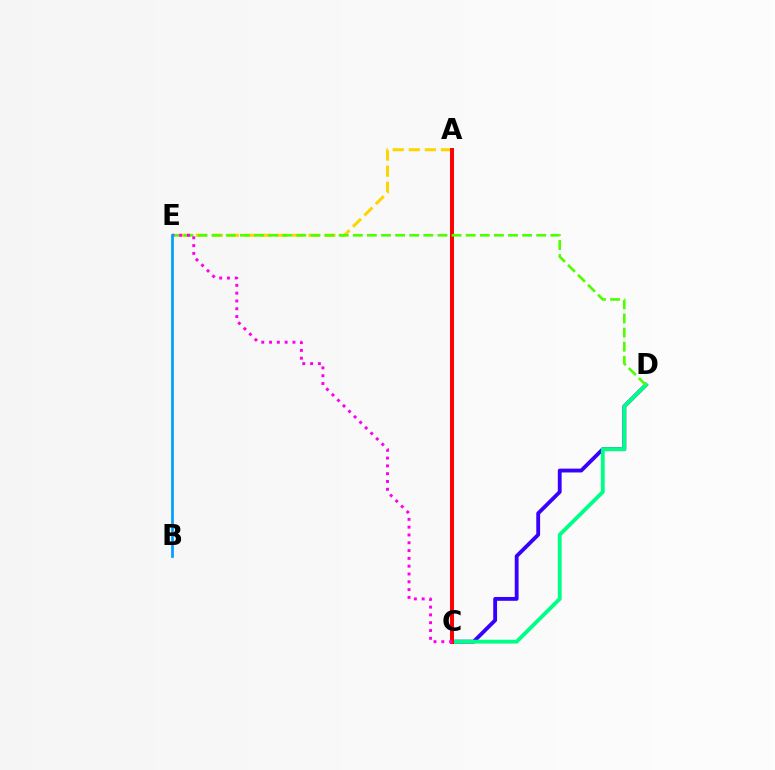{('C', 'D'): [{'color': '#3700ff', 'line_style': 'solid', 'thickness': 2.76}, {'color': '#00ff86', 'line_style': 'solid', 'thickness': 2.78}], ('A', 'E'): [{'color': '#ffd500', 'line_style': 'dashed', 'thickness': 2.19}], ('A', 'C'): [{'color': '#ff0000', 'line_style': 'solid', 'thickness': 2.86}], ('D', 'E'): [{'color': '#4fff00', 'line_style': 'dashed', 'thickness': 1.92}], ('C', 'E'): [{'color': '#ff00ed', 'line_style': 'dotted', 'thickness': 2.12}], ('B', 'E'): [{'color': '#009eff', 'line_style': 'solid', 'thickness': 1.95}]}